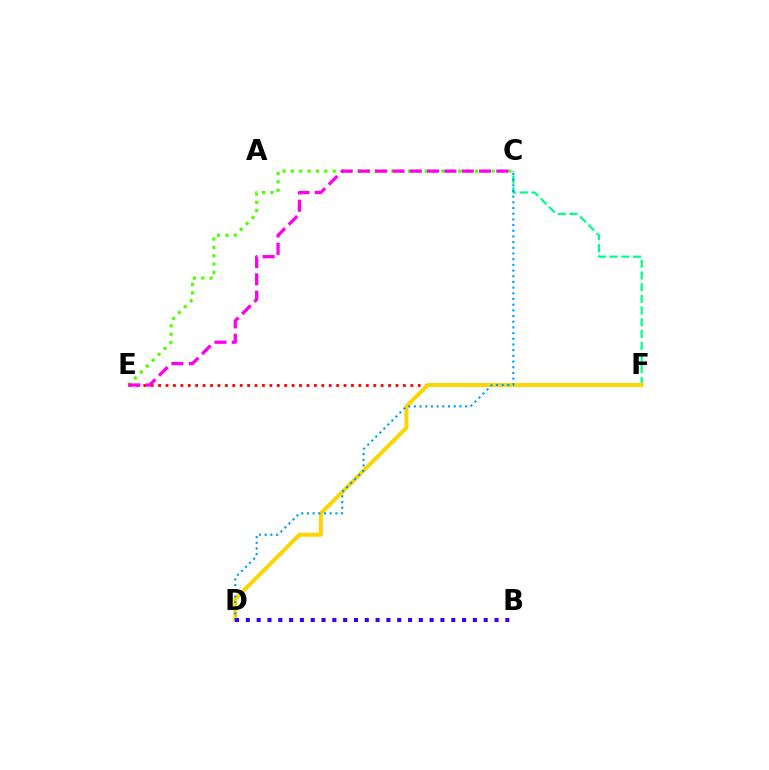{('C', 'E'): [{'color': '#4fff00', 'line_style': 'dotted', 'thickness': 2.27}, {'color': '#ff00ed', 'line_style': 'dashed', 'thickness': 2.35}], ('C', 'F'): [{'color': '#00ff86', 'line_style': 'dashed', 'thickness': 1.59}], ('E', 'F'): [{'color': '#ff0000', 'line_style': 'dotted', 'thickness': 2.02}], ('D', 'F'): [{'color': '#ffd500', 'line_style': 'solid', 'thickness': 2.89}], ('C', 'D'): [{'color': '#009eff', 'line_style': 'dotted', 'thickness': 1.54}], ('B', 'D'): [{'color': '#3700ff', 'line_style': 'dotted', 'thickness': 2.94}]}